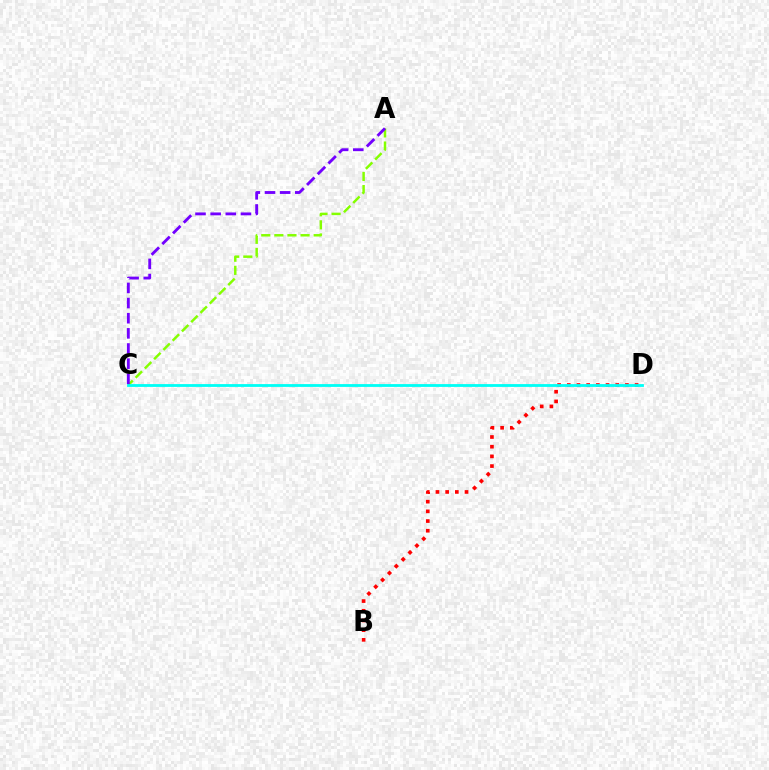{('B', 'D'): [{'color': '#ff0000', 'line_style': 'dotted', 'thickness': 2.63}], ('A', 'C'): [{'color': '#84ff00', 'line_style': 'dashed', 'thickness': 1.78}, {'color': '#7200ff', 'line_style': 'dashed', 'thickness': 2.06}], ('C', 'D'): [{'color': '#00fff6', 'line_style': 'solid', 'thickness': 2.03}]}